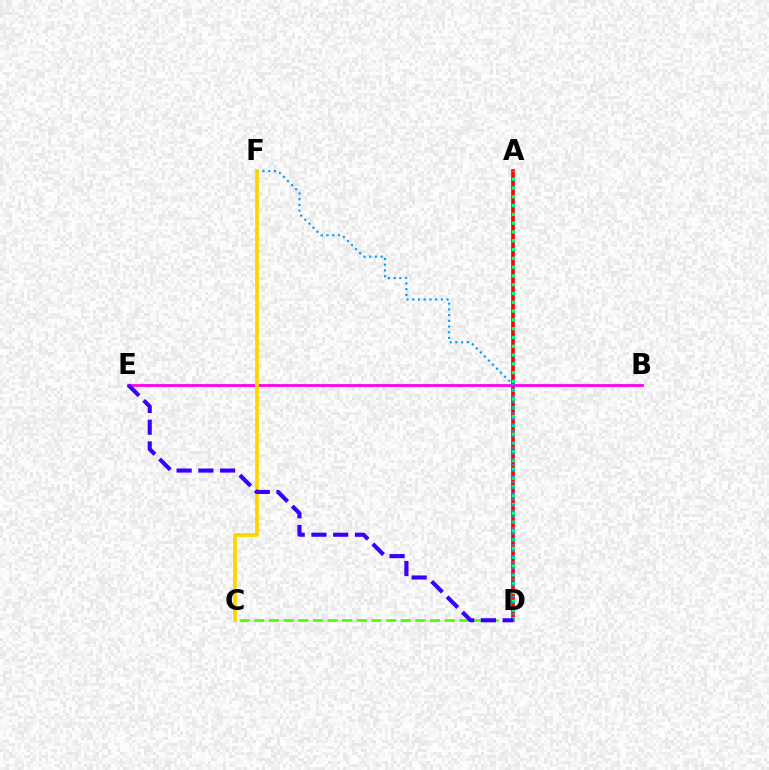{('A', 'D'): [{'color': '#ff0000', 'line_style': 'solid', 'thickness': 2.64}, {'color': '#00ff86', 'line_style': 'dotted', 'thickness': 2.39}], ('B', 'E'): [{'color': '#ff00ed', 'line_style': 'solid', 'thickness': 2.0}], ('D', 'F'): [{'color': '#009eff', 'line_style': 'dotted', 'thickness': 1.56}], ('C', 'D'): [{'color': '#4fff00', 'line_style': 'dashed', 'thickness': 1.99}], ('C', 'F'): [{'color': '#ffd500', 'line_style': 'solid', 'thickness': 2.69}], ('D', 'E'): [{'color': '#3700ff', 'line_style': 'dashed', 'thickness': 2.95}]}